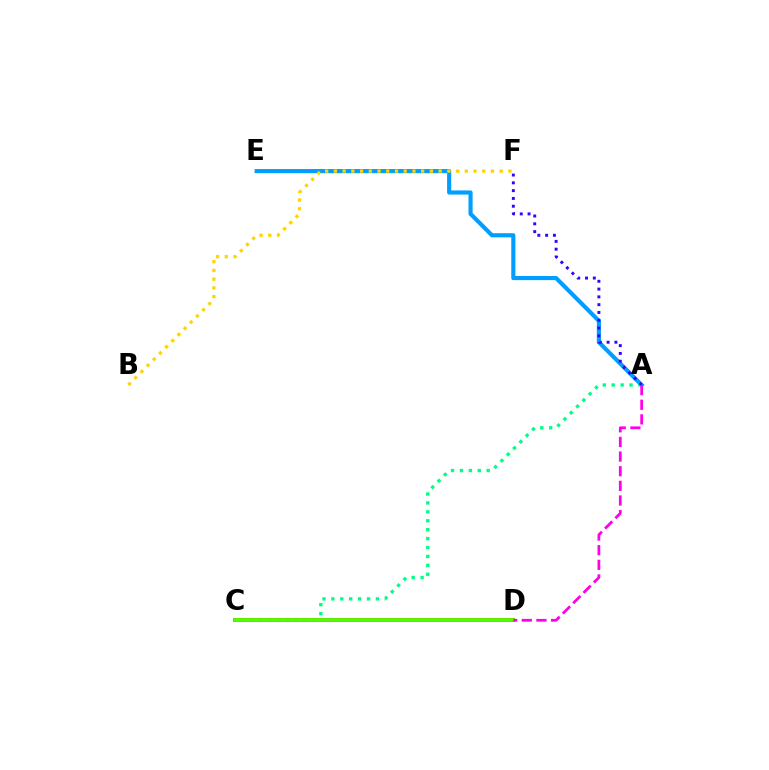{('C', 'D'): [{'color': '#ff0000', 'line_style': 'solid', 'thickness': 2.89}, {'color': '#4fff00', 'line_style': 'solid', 'thickness': 2.74}], ('A', 'E'): [{'color': '#009eff', 'line_style': 'solid', 'thickness': 2.98}], ('A', 'C'): [{'color': '#00ff86', 'line_style': 'dotted', 'thickness': 2.42}], ('A', 'F'): [{'color': '#3700ff', 'line_style': 'dotted', 'thickness': 2.12}], ('B', 'F'): [{'color': '#ffd500', 'line_style': 'dotted', 'thickness': 2.37}], ('A', 'D'): [{'color': '#ff00ed', 'line_style': 'dashed', 'thickness': 1.99}]}